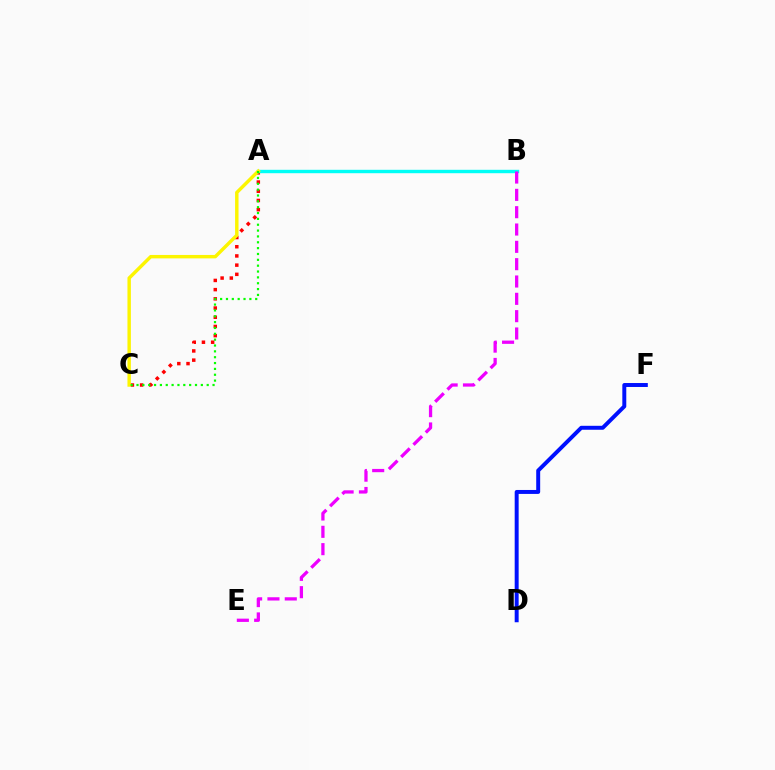{('A', 'C'): [{'color': '#ff0000', 'line_style': 'dotted', 'thickness': 2.5}, {'color': '#fcf500', 'line_style': 'solid', 'thickness': 2.48}, {'color': '#08ff00', 'line_style': 'dotted', 'thickness': 1.59}], ('A', 'B'): [{'color': '#00fff6', 'line_style': 'solid', 'thickness': 2.44}], ('D', 'F'): [{'color': '#0010ff', 'line_style': 'solid', 'thickness': 2.85}], ('B', 'E'): [{'color': '#ee00ff', 'line_style': 'dashed', 'thickness': 2.35}]}